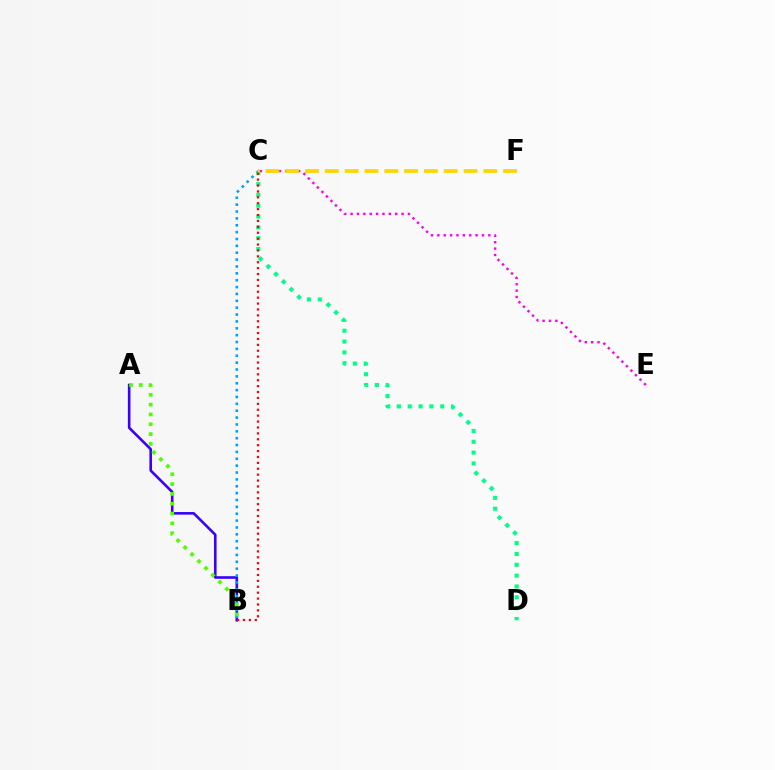{('A', 'B'): [{'color': '#3700ff', 'line_style': 'solid', 'thickness': 1.87}, {'color': '#4fff00', 'line_style': 'dotted', 'thickness': 2.67}], ('C', 'E'): [{'color': '#ff00ed', 'line_style': 'dotted', 'thickness': 1.73}], ('B', 'C'): [{'color': '#009eff', 'line_style': 'dotted', 'thickness': 1.87}, {'color': '#ff0000', 'line_style': 'dotted', 'thickness': 1.6}], ('C', 'D'): [{'color': '#00ff86', 'line_style': 'dotted', 'thickness': 2.95}], ('C', 'F'): [{'color': '#ffd500', 'line_style': 'dashed', 'thickness': 2.69}]}